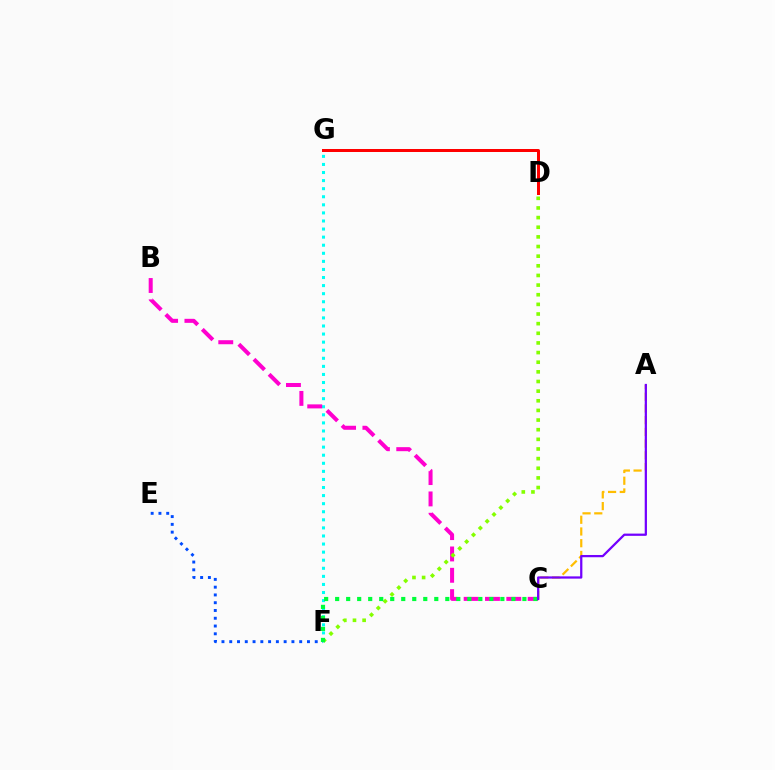{('F', 'G'): [{'color': '#00fff6', 'line_style': 'dotted', 'thickness': 2.19}], ('A', 'C'): [{'color': '#ffbd00', 'line_style': 'dashed', 'thickness': 1.59}, {'color': '#7200ff', 'line_style': 'solid', 'thickness': 1.62}], ('B', 'C'): [{'color': '#ff00cf', 'line_style': 'dashed', 'thickness': 2.9}], ('D', 'G'): [{'color': '#ff0000', 'line_style': 'solid', 'thickness': 2.15}], ('E', 'F'): [{'color': '#004bff', 'line_style': 'dotted', 'thickness': 2.11}], ('D', 'F'): [{'color': '#84ff00', 'line_style': 'dotted', 'thickness': 2.62}], ('C', 'F'): [{'color': '#00ff39', 'line_style': 'dotted', 'thickness': 2.99}]}